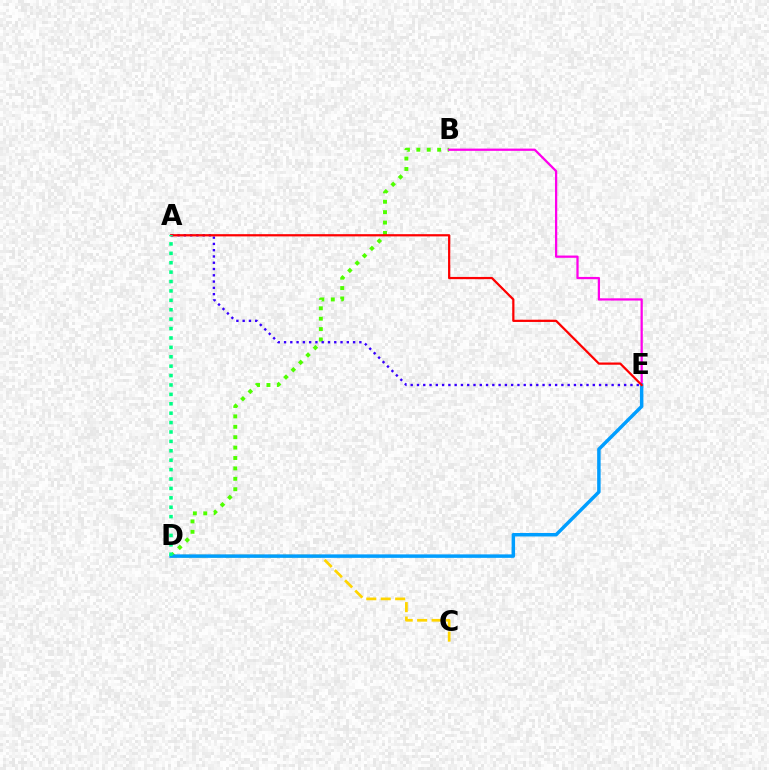{('B', 'D'): [{'color': '#4fff00', 'line_style': 'dotted', 'thickness': 2.83}], ('C', 'D'): [{'color': '#ffd500', 'line_style': 'dashed', 'thickness': 1.96}], ('B', 'E'): [{'color': '#ff00ed', 'line_style': 'solid', 'thickness': 1.63}], ('A', 'E'): [{'color': '#3700ff', 'line_style': 'dotted', 'thickness': 1.71}, {'color': '#ff0000', 'line_style': 'solid', 'thickness': 1.61}], ('D', 'E'): [{'color': '#009eff', 'line_style': 'solid', 'thickness': 2.5}], ('A', 'D'): [{'color': '#00ff86', 'line_style': 'dotted', 'thickness': 2.55}]}